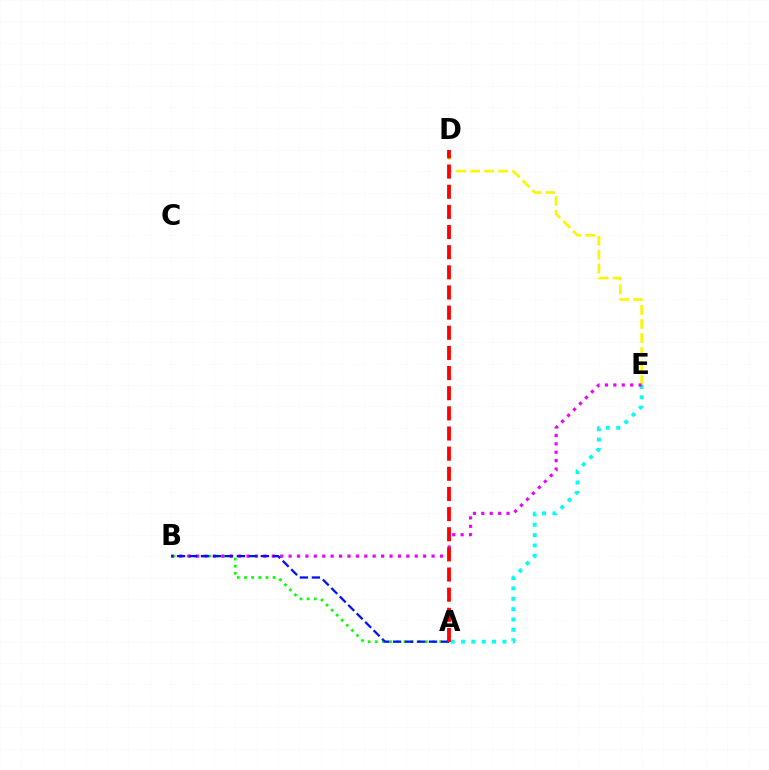{('A', 'E'): [{'color': '#00fff6', 'line_style': 'dotted', 'thickness': 2.81}], ('D', 'E'): [{'color': '#fcf500', 'line_style': 'dashed', 'thickness': 1.9}], ('A', 'B'): [{'color': '#08ff00', 'line_style': 'dotted', 'thickness': 1.94}, {'color': '#0010ff', 'line_style': 'dashed', 'thickness': 1.63}], ('B', 'E'): [{'color': '#ee00ff', 'line_style': 'dotted', 'thickness': 2.29}], ('A', 'D'): [{'color': '#ff0000', 'line_style': 'dashed', 'thickness': 2.74}]}